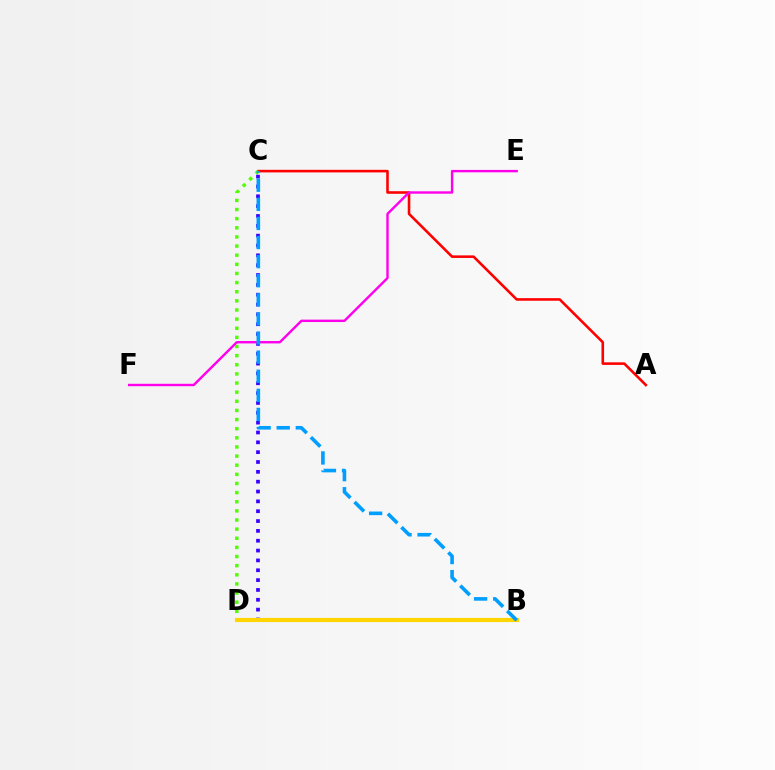{('A', 'C'): [{'color': '#ff0000', 'line_style': 'solid', 'thickness': 1.86}], ('C', 'D'): [{'color': '#4fff00', 'line_style': 'dotted', 'thickness': 2.48}, {'color': '#3700ff', 'line_style': 'dotted', 'thickness': 2.67}], ('B', 'D'): [{'color': '#00ff86', 'line_style': 'dotted', 'thickness': 1.71}, {'color': '#ffd500', 'line_style': 'solid', 'thickness': 2.97}], ('E', 'F'): [{'color': '#ff00ed', 'line_style': 'solid', 'thickness': 1.74}], ('B', 'C'): [{'color': '#009eff', 'line_style': 'dashed', 'thickness': 2.6}]}